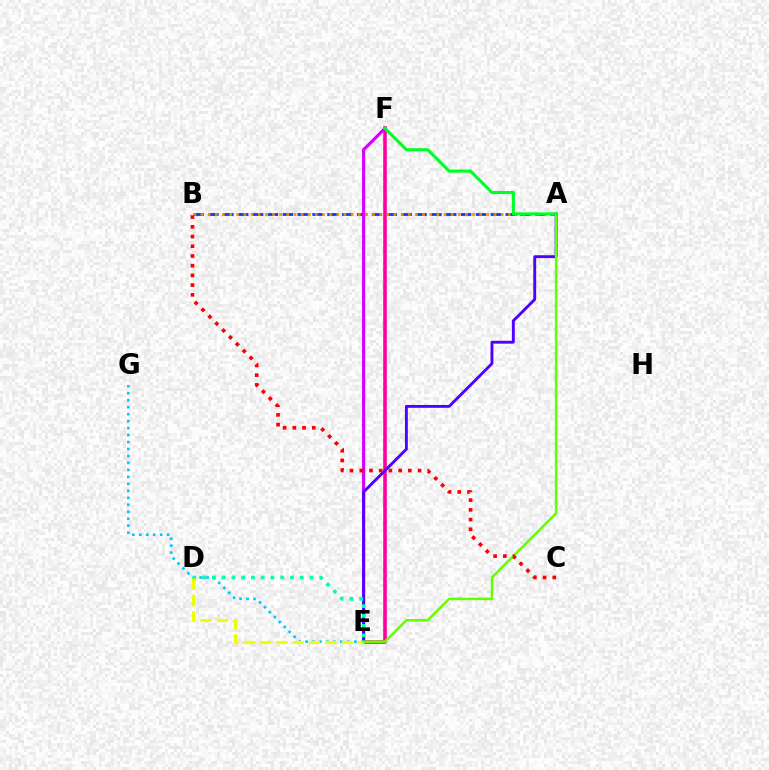{('A', 'B'): [{'color': '#003fff', 'line_style': 'dashed', 'thickness': 2.02}, {'color': '#ff8800', 'line_style': 'dotted', 'thickness': 1.94}], ('E', 'F'): [{'color': '#ff00a0', 'line_style': 'solid', 'thickness': 2.59}, {'color': '#d600ff', 'line_style': 'solid', 'thickness': 2.25}], ('A', 'E'): [{'color': '#4f00ff', 'line_style': 'solid', 'thickness': 2.06}, {'color': '#66ff00', 'line_style': 'solid', 'thickness': 1.82}], ('E', 'G'): [{'color': '#00c7ff', 'line_style': 'dotted', 'thickness': 1.89}], ('D', 'E'): [{'color': '#00ffaf', 'line_style': 'dotted', 'thickness': 2.65}, {'color': '#eeff00', 'line_style': 'dashed', 'thickness': 2.21}], ('B', 'C'): [{'color': '#ff0000', 'line_style': 'dotted', 'thickness': 2.64}], ('A', 'F'): [{'color': '#00ff27', 'line_style': 'solid', 'thickness': 2.22}]}